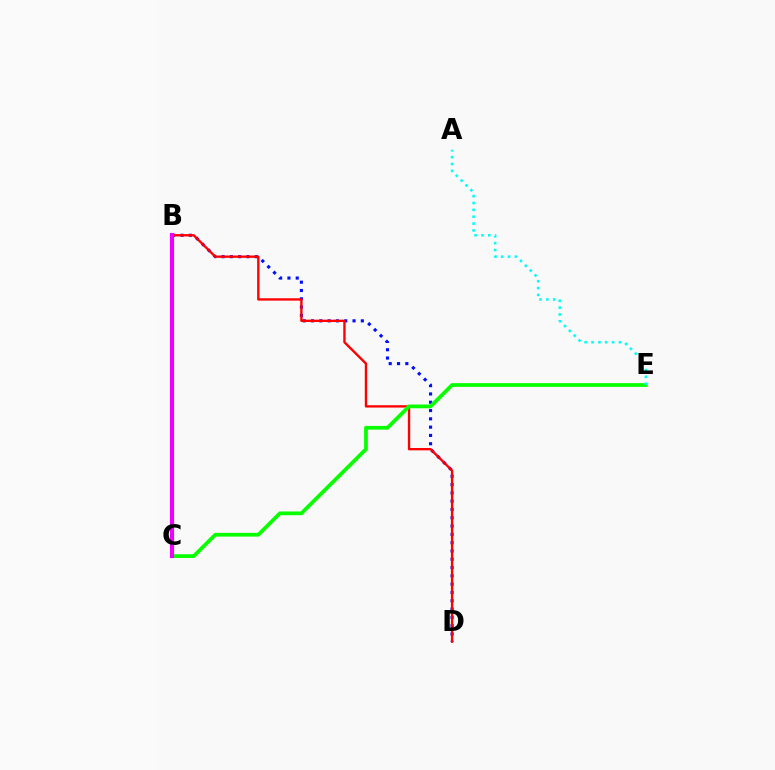{('B', 'D'): [{'color': '#0010ff', 'line_style': 'dotted', 'thickness': 2.25}, {'color': '#ff0000', 'line_style': 'solid', 'thickness': 1.7}], ('C', 'E'): [{'color': '#08ff00', 'line_style': 'solid', 'thickness': 2.69}], ('B', 'C'): [{'color': '#fcf500', 'line_style': 'dashed', 'thickness': 2.04}, {'color': '#ee00ff', 'line_style': 'solid', 'thickness': 2.99}], ('A', 'E'): [{'color': '#00fff6', 'line_style': 'dotted', 'thickness': 1.86}]}